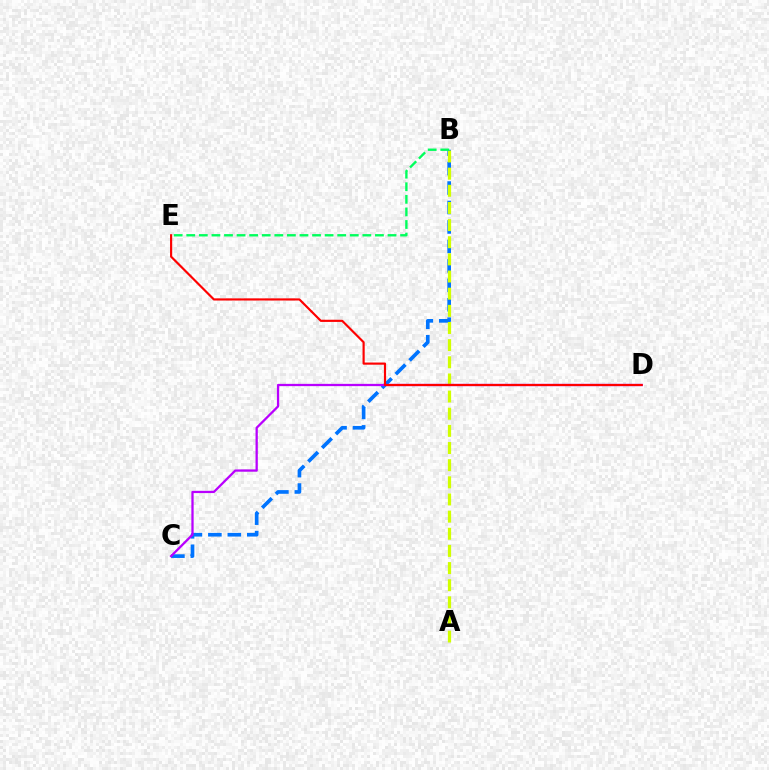{('B', 'C'): [{'color': '#0074ff', 'line_style': 'dashed', 'thickness': 2.64}], ('A', 'B'): [{'color': '#d1ff00', 'line_style': 'dashed', 'thickness': 2.33}], ('C', 'D'): [{'color': '#b900ff', 'line_style': 'solid', 'thickness': 1.64}], ('B', 'E'): [{'color': '#00ff5c', 'line_style': 'dashed', 'thickness': 1.71}], ('D', 'E'): [{'color': '#ff0000', 'line_style': 'solid', 'thickness': 1.56}]}